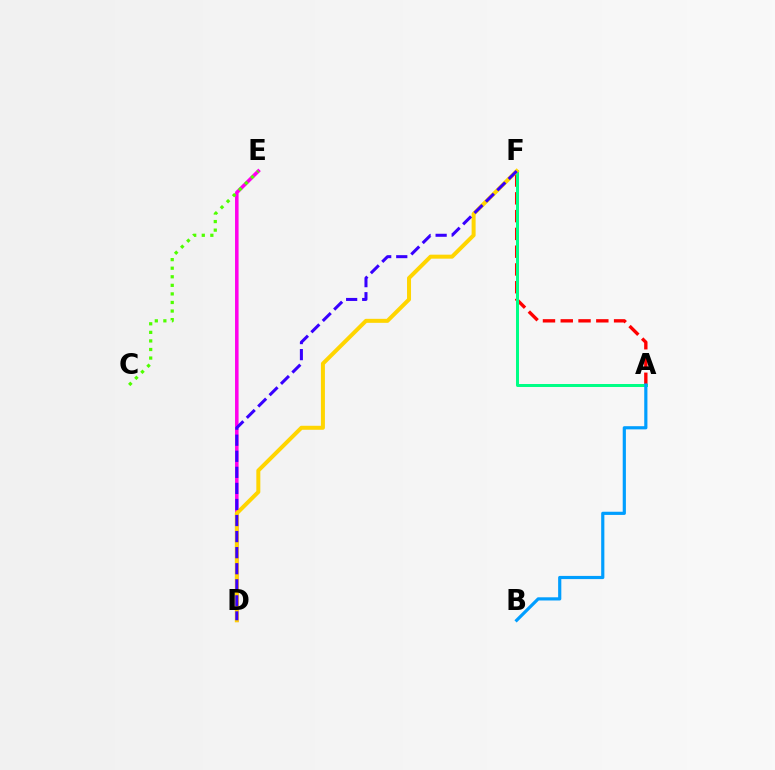{('D', 'E'): [{'color': '#ff00ed', 'line_style': 'solid', 'thickness': 2.55}], ('C', 'E'): [{'color': '#4fff00', 'line_style': 'dotted', 'thickness': 2.33}], ('A', 'F'): [{'color': '#ff0000', 'line_style': 'dashed', 'thickness': 2.42}, {'color': '#00ff86', 'line_style': 'solid', 'thickness': 2.16}], ('D', 'F'): [{'color': '#ffd500', 'line_style': 'solid', 'thickness': 2.88}, {'color': '#3700ff', 'line_style': 'dashed', 'thickness': 2.18}], ('A', 'B'): [{'color': '#009eff', 'line_style': 'solid', 'thickness': 2.29}]}